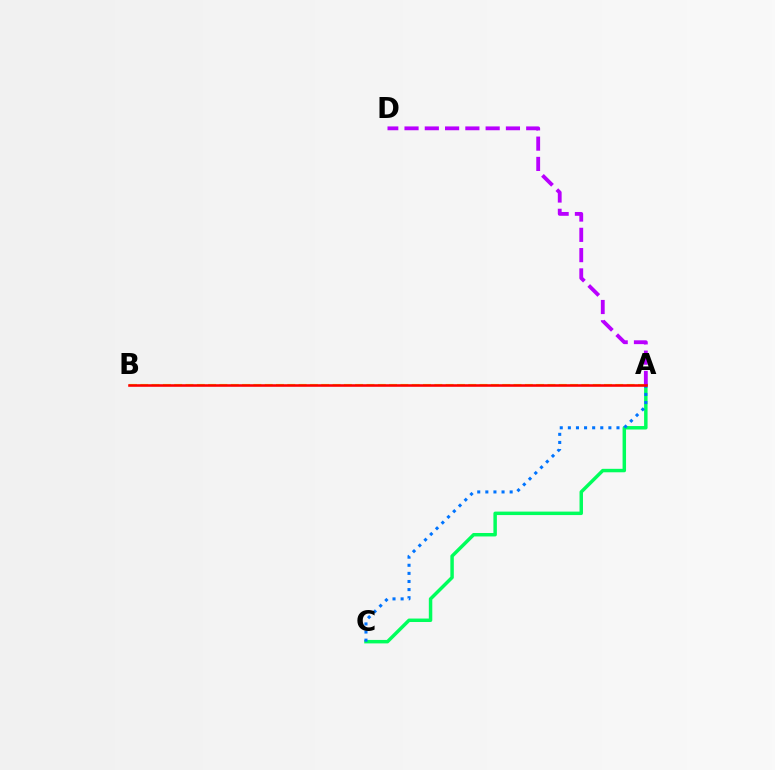{('A', 'B'): [{'color': '#d1ff00', 'line_style': 'dashed', 'thickness': 1.54}, {'color': '#ff0000', 'line_style': 'solid', 'thickness': 1.85}], ('A', 'C'): [{'color': '#00ff5c', 'line_style': 'solid', 'thickness': 2.49}, {'color': '#0074ff', 'line_style': 'dotted', 'thickness': 2.2}], ('A', 'D'): [{'color': '#b900ff', 'line_style': 'dashed', 'thickness': 2.76}]}